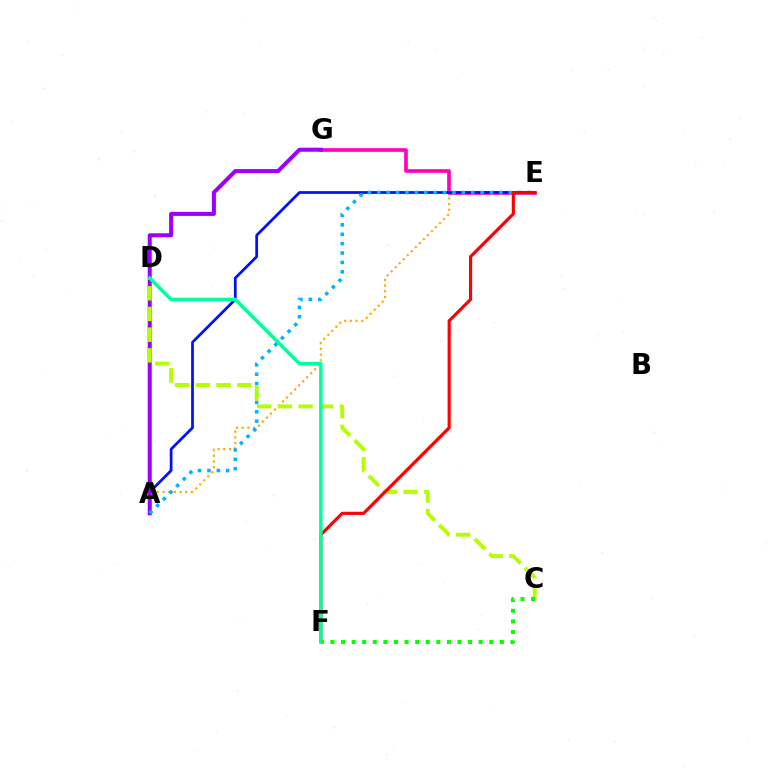{('E', 'G'): [{'color': '#ff00bd', 'line_style': 'solid', 'thickness': 2.63}], ('A', 'E'): [{'color': '#ffa500', 'line_style': 'dotted', 'thickness': 1.55}, {'color': '#0010ff', 'line_style': 'solid', 'thickness': 1.97}, {'color': '#00b5ff', 'line_style': 'dotted', 'thickness': 2.55}], ('A', 'G'): [{'color': '#9b00ff', 'line_style': 'solid', 'thickness': 2.9}], ('C', 'D'): [{'color': '#b3ff00', 'line_style': 'dashed', 'thickness': 2.81}], ('E', 'F'): [{'color': '#ff0000', 'line_style': 'solid', 'thickness': 2.27}], ('D', 'F'): [{'color': '#00ff9d', 'line_style': 'solid', 'thickness': 2.5}], ('C', 'F'): [{'color': '#08ff00', 'line_style': 'dotted', 'thickness': 2.88}]}